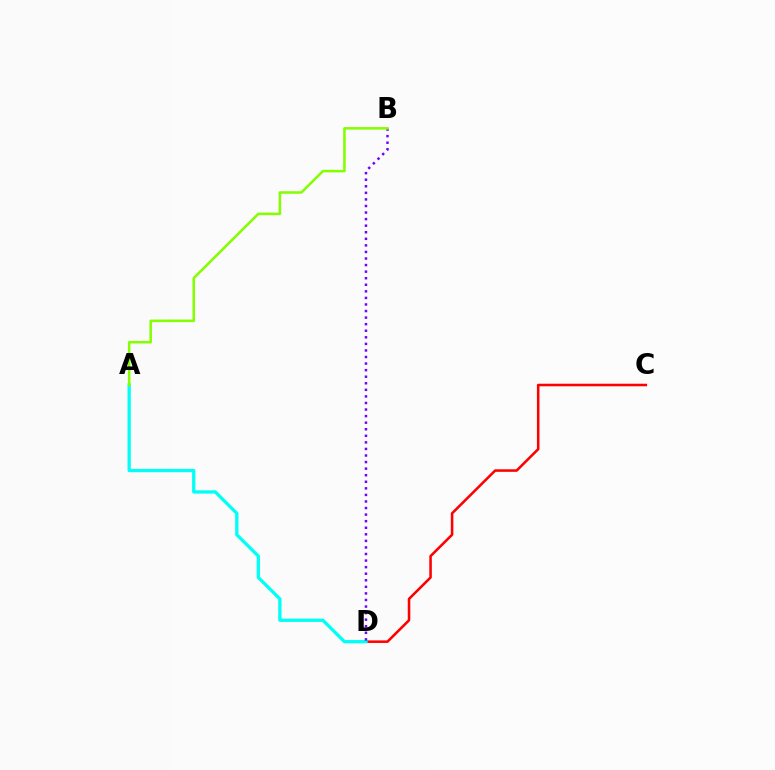{('C', 'D'): [{'color': '#ff0000', 'line_style': 'solid', 'thickness': 1.84}], ('A', 'D'): [{'color': '#00fff6', 'line_style': 'solid', 'thickness': 2.36}], ('B', 'D'): [{'color': '#7200ff', 'line_style': 'dotted', 'thickness': 1.78}], ('A', 'B'): [{'color': '#84ff00', 'line_style': 'solid', 'thickness': 1.83}]}